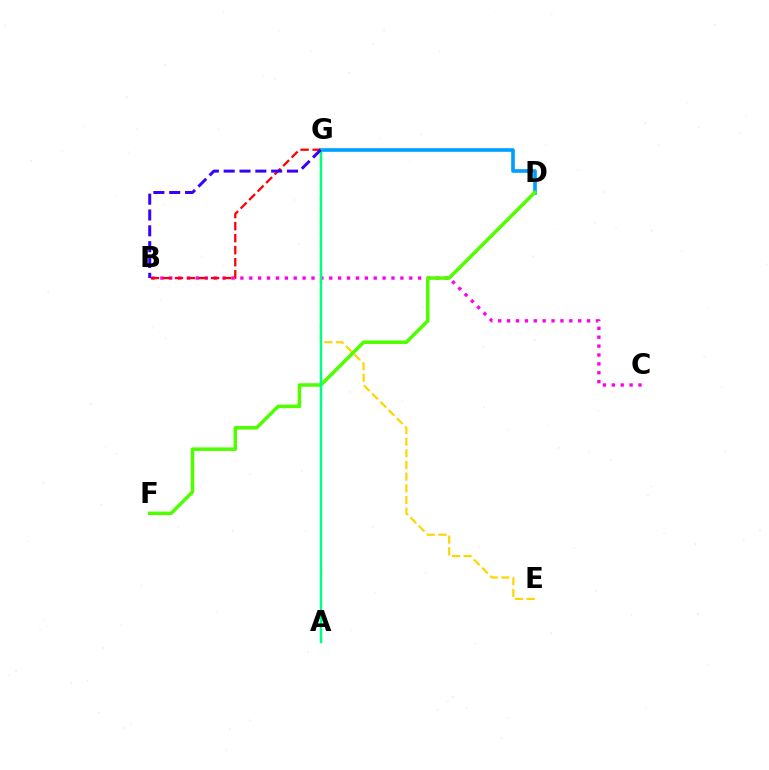{('E', 'G'): [{'color': '#ffd500', 'line_style': 'dashed', 'thickness': 1.58}], ('B', 'C'): [{'color': '#ff00ed', 'line_style': 'dotted', 'thickness': 2.42}], ('D', 'G'): [{'color': '#009eff', 'line_style': 'solid', 'thickness': 2.62}], ('B', 'G'): [{'color': '#ff0000', 'line_style': 'dashed', 'thickness': 1.63}, {'color': '#3700ff', 'line_style': 'dashed', 'thickness': 2.15}], ('D', 'F'): [{'color': '#4fff00', 'line_style': 'solid', 'thickness': 2.54}], ('A', 'G'): [{'color': '#00ff86', 'line_style': 'solid', 'thickness': 1.78}]}